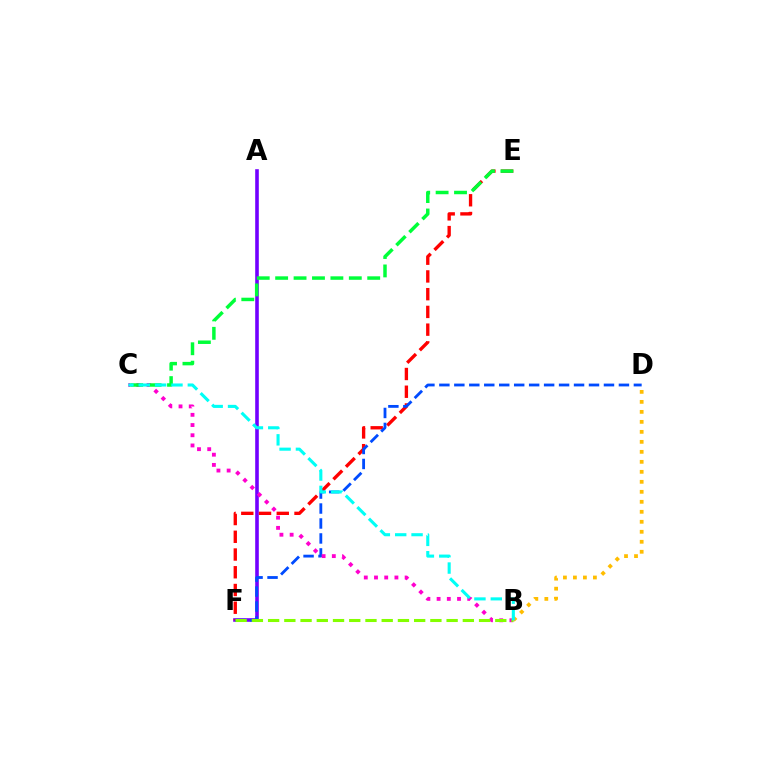{('B', 'D'): [{'color': '#ffbd00', 'line_style': 'dotted', 'thickness': 2.72}], ('A', 'F'): [{'color': '#7200ff', 'line_style': 'solid', 'thickness': 2.6}], ('E', 'F'): [{'color': '#ff0000', 'line_style': 'dashed', 'thickness': 2.41}], ('D', 'F'): [{'color': '#004bff', 'line_style': 'dashed', 'thickness': 2.03}], ('B', 'C'): [{'color': '#ff00cf', 'line_style': 'dotted', 'thickness': 2.77}, {'color': '#00fff6', 'line_style': 'dashed', 'thickness': 2.22}], ('B', 'F'): [{'color': '#84ff00', 'line_style': 'dashed', 'thickness': 2.2}], ('C', 'E'): [{'color': '#00ff39', 'line_style': 'dashed', 'thickness': 2.5}]}